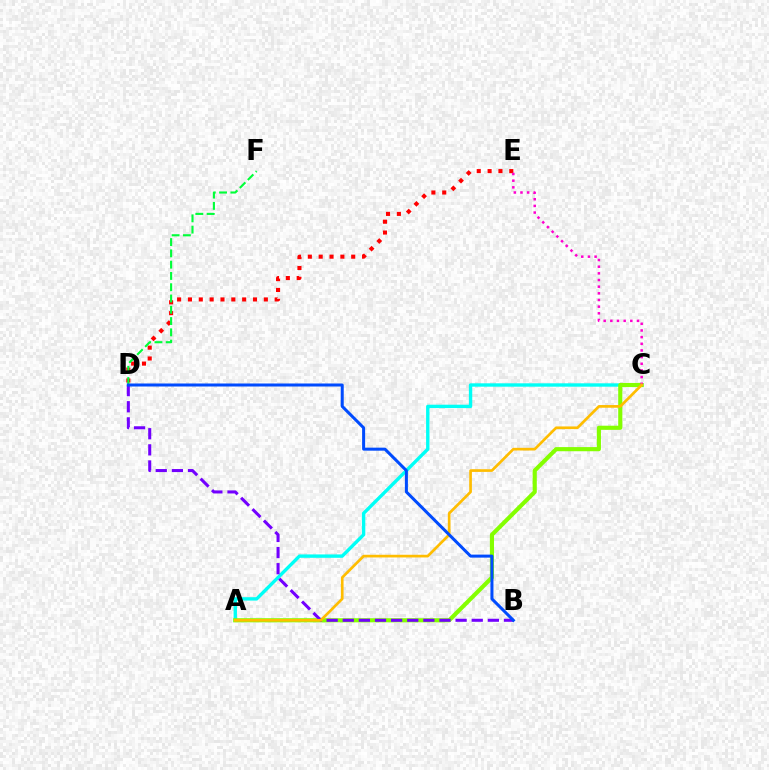{('A', 'C'): [{'color': '#00fff6', 'line_style': 'solid', 'thickness': 2.43}, {'color': '#84ff00', 'line_style': 'solid', 'thickness': 2.97}, {'color': '#ffbd00', 'line_style': 'solid', 'thickness': 1.93}], ('D', 'E'): [{'color': '#ff0000', 'line_style': 'dotted', 'thickness': 2.95}], ('C', 'E'): [{'color': '#ff00cf', 'line_style': 'dotted', 'thickness': 1.81}], ('B', 'D'): [{'color': '#7200ff', 'line_style': 'dashed', 'thickness': 2.19}, {'color': '#004bff', 'line_style': 'solid', 'thickness': 2.17}], ('D', 'F'): [{'color': '#00ff39', 'line_style': 'dashed', 'thickness': 1.53}]}